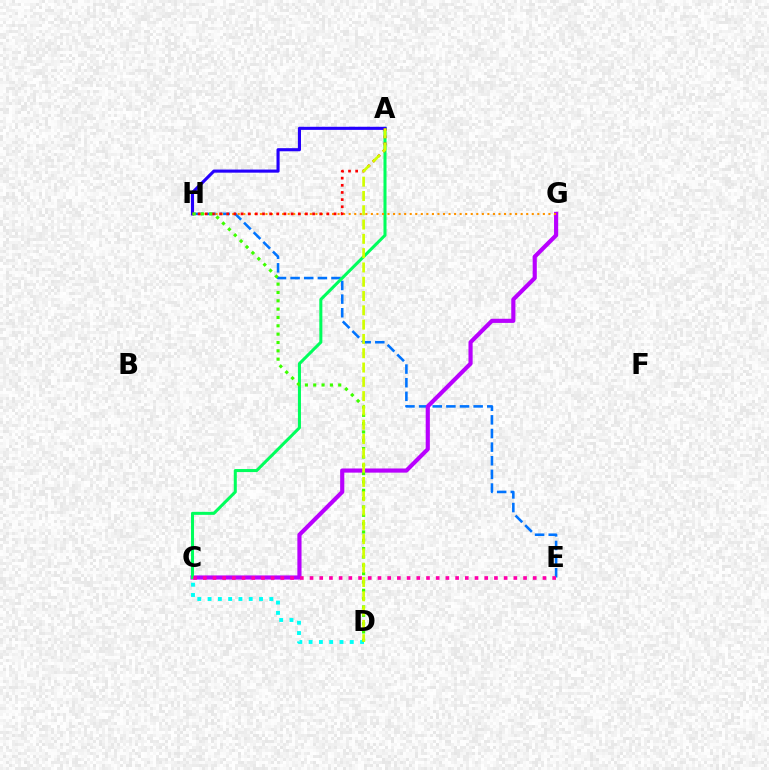{('E', 'H'): [{'color': '#0074ff', 'line_style': 'dashed', 'thickness': 1.85}], ('C', 'G'): [{'color': '#b900ff', 'line_style': 'solid', 'thickness': 2.99}], ('A', 'C'): [{'color': '#00ff5c', 'line_style': 'solid', 'thickness': 2.19}], ('C', 'D'): [{'color': '#00fff6', 'line_style': 'dotted', 'thickness': 2.8}], ('A', 'H'): [{'color': '#2500ff', 'line_style': 'solid', 'thickness': 2.24}, {'color': '#ff0000', 'line_style': 'dotted', 'thickness': 1.94}], ('G', 'H'): [{'color': '#ff9400', 'line_style': 'dotted', 'thickness': 1.51}], ('D', 'H'): [{'color': '#3dff00', 'line_style': 'dotted', 'thickness': 2.26}], ('C', 'E'): [{'color': '#ff00ac', 'line_style': 'dotted', 'thickness': 2.64}], ('A', 'D'): [{'color': '#d1ff00', 'line_style': 'dashed', 'thickness': 1.94}]}